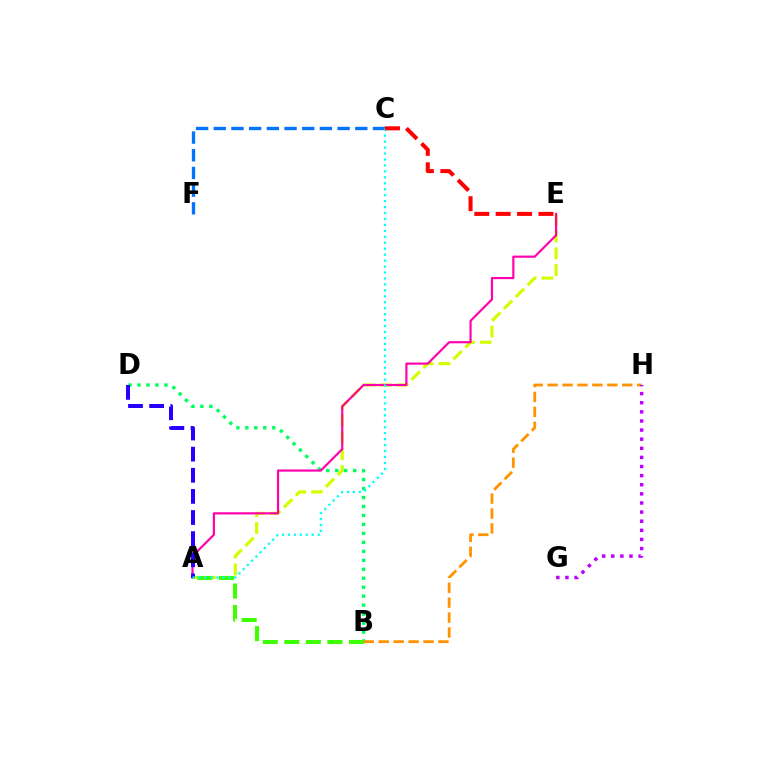{('B', 'D'): [{'color': '#00ff5c', 'line_style': 'dotted', 'thickness': 2.44}], ('A', 'E'): [{'color': '#d1ff00', 'line_style': 'dashed', 'thickness': 2.28}, {'color': '#ff00ac', 'line_style': 'solid', 'thickness': 1.56}], ('A', 'B'): [{'color': '#3dff00', 'line_style': 'dashed', 'thickness': 2.93}], ('B', 'H'): [{'color': '#ff9400', 'line_style': 'dashed', 'thickness': 2.03}], ('A', 'D'): [{'color': '#2500ff', 'line_style': 'dashed', 'thickness': 2.87}], ('C', 'F'): [{'color': '#0074ff', 'line_style': 'dashed', 'thickness': 2.4}], ('A', 'C'): [{'color': '#00fff6', 'line_style': 'dotted', 'thickness': 1.62}], ('C', 'E'): [{'color': '#ff0000', 'line_style': 'dashed', 'thickness': 2.91}], ('G', 'H'): [{'color': '#b900ff', 'line_style': 'dotted', 'thickness': 2.48}]}